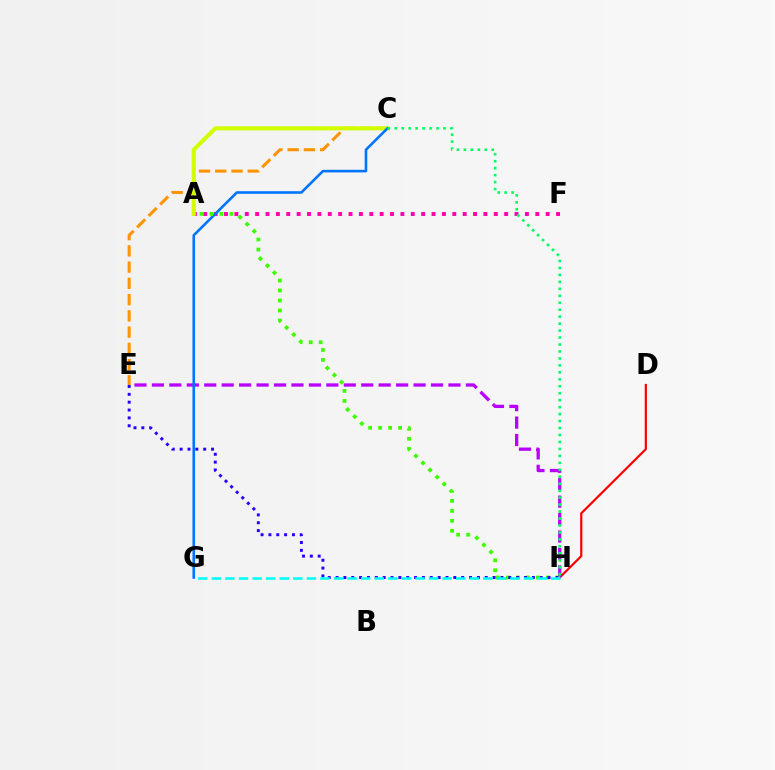{('D', 'H'): [{'color': '#ff0000', 'line_style': 'solid', 'thickness': 1.58}], ('E', 'H'): [{'color': '#b900ff', 'line_style': 'dashed', 'thickness': 2.37}, {'color': '#2500ff', 'line_style': 'dotted', 'thickness': 2.13}], ('C', 'E'): [{'color': '#ff9400', 'line_style': 'dashed', 'thickness': 2.21}], ('A', 'F'): [{'color': '#ff00ac', 'line_style': 'dotted', 'thickness': 2.82}], ('A', 'C'): [{'color': '#d1ff00', 'line_style': 'solid', 'thickness': 2.94}], ('C', 'G'): [{'color': '#0074ff', 'line_style': 'solid', 'thickness': 1.87}], ('A', 'H'): [{'color': '#3dff00', 'line_style': 'dotted', 'thickness': 2.71}], ('G', 'H'): [{'color': '#00fff6', 'line_style': 'dashed', 'thickness': 1.84}], ('C', 'H'): [{'color': '#00ff5c', 'line_style': 'dotted', 'thickness': 1.89}]}